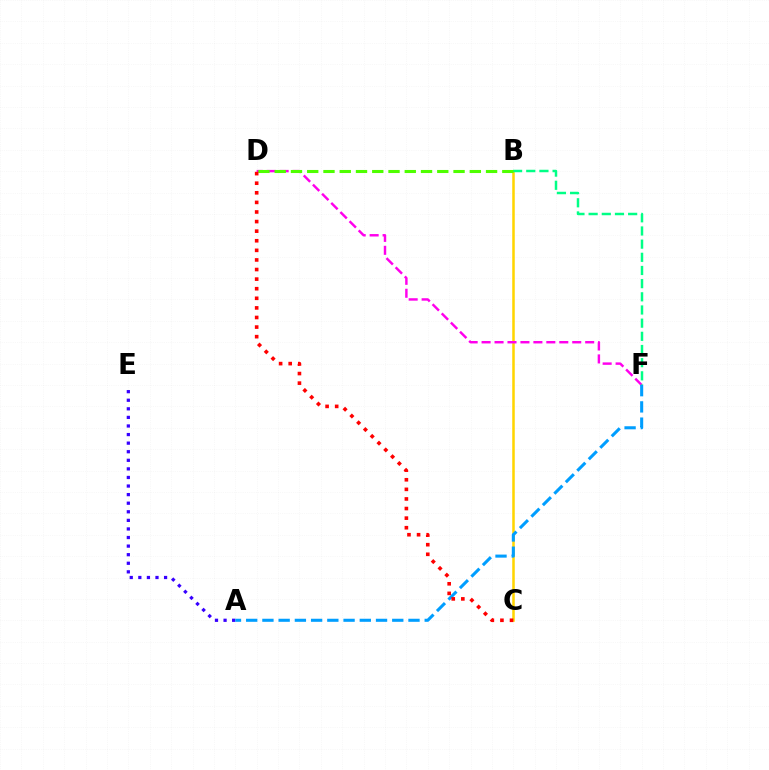{('B', 'C'): [{'color': '#ffd500', 'line_style': 'solid', 'thickness': 1.82}], ('A', 'E'): [{'color': '#3700ff', 'line_style': 'dotted', 'thickness': 2.33}], ('D', 'F'): [{'color': '#ff00ed', 'line_style': 'dashed', 'thickness': 1.76}], ('B', 'F'): [{'color': '#00ff86', 'line_style': 'dashed', 'thickness': 1.79}], ('B', 'D'): [{'color': '#4fff00', 'line_style': 'dashed', 'thickness': 2.21}], ('A', 'F'): [{'color': '#009eff', 'line_style': 'dashed', 'thickness': 2.2}], ('C', 'D'): [{'color': '#ff0000', 'line_style': 'dotted', 'thickness': 2.61}]}